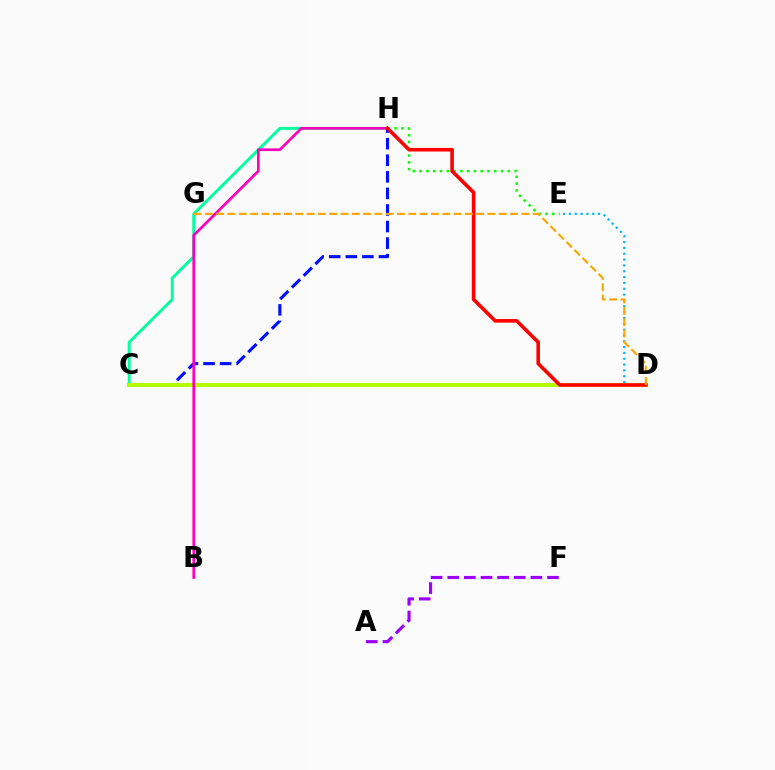{('A', 'F'): [{'color': '#9b00ff', 'line_style': 'dashed', 'thickness': 2.26}], ('C', 'H'): [{'color': '#00ff9d', 'line_style': 'solid', 'thickness': 2.09}, {'color': '#0010ff', 'line_style': 'dashed', 'thickness': 2.25}], ('D', 'E'): [{'color': '#00b5ff', 'line_style': 'dotted', 'thickness': 1.58}], ('C', 'D'): [{'color': '#b3ff00', 'line_style': 'solid', 'thickness': 2.94}], ('E', 'H'): [{'color': '#08ff00', 'line_style': 'dotted', 'thickness': 1.84}], ('B', 'H'): [{'color': '#ff00bd', 'line_style': 'solid', 'thickness': 1.95}], ('D', 'H'): [{'color': '#ff0000', 'line_style': 'solid', 'thickness': 2.59}], ('D', 'G'): [{'color': '#ffa500', 'line_style': 'dashed', 'thickness': 1.54}]}